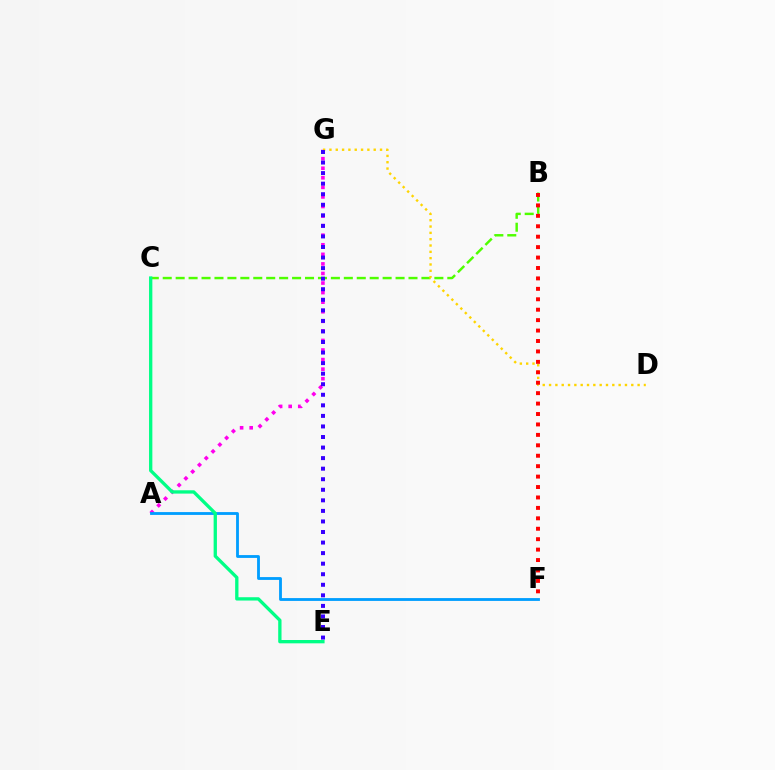{('A', 'G'): [{'color': '#ff00ed', 'line_style': 'dotted', 'thickness': 2.6}], ('B', 'C'): [{'color': '#4fff00', 'line_style': 'dashed', 'thickness': 1.76}], ('D', 'G'): [{'color': '#ffd500', 'line_style': 'dotted', 'thickness': 1.72}], ('A', 'F'): [{'color': '#009eff', 'line_style': 'solid', 'thickness': 2.03}], ('B', 'F'): [{'color': '#ff0000', 'line_style': 'dotted', 'thickness': 2.83}], ('C', 'E'): [{'color': '#00ff86', 'line_style': 'solid', 'thickness': 2.39}], ('E', 'G'): [{'color': '#3700ff', 'line_style': 'dotted', 'thickness': 2.87}]}